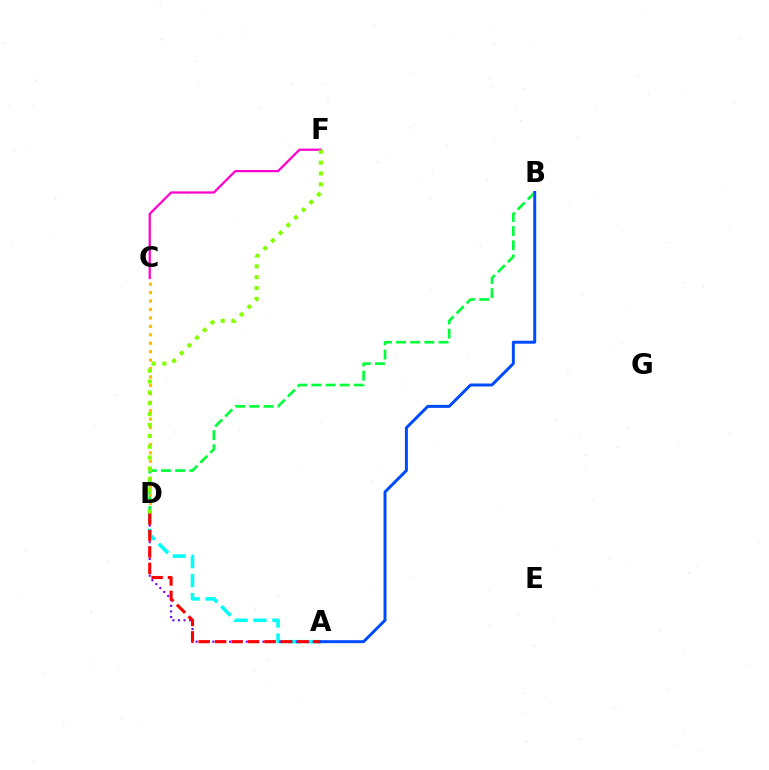{('B', 'D'): [{'color': '#00ff39', 'line_style': 'dashed', 'thickness': 1.92}], ('A', 'D'): [{'color': '#00fff6', 'line_style': 'dashed', 'thickness': 2.57}, {'color': '#7200ff', 'line_style': 'dotted', 'thickness': 1.51}, {'color': '#ff0000', 'line_style': 'dashed', 'thickness': 2.24}], ('C', 'D'): [{'color': '#ffbd00', 'line_style': 'dotted', 'thickness': 2.29}], ('C', 'F'): [{'color': '#ff00cf', 'line_style': 'solid', 'thickness': 1.62}], ('A', 'B'): [{'color': '#004bff', 'line_style': 'solid', 'thickness': 2.14}], ('D', 'F'): [{'color': '#84ff00', 'line_style': 'dotted', 'thickness': 2.95}]}